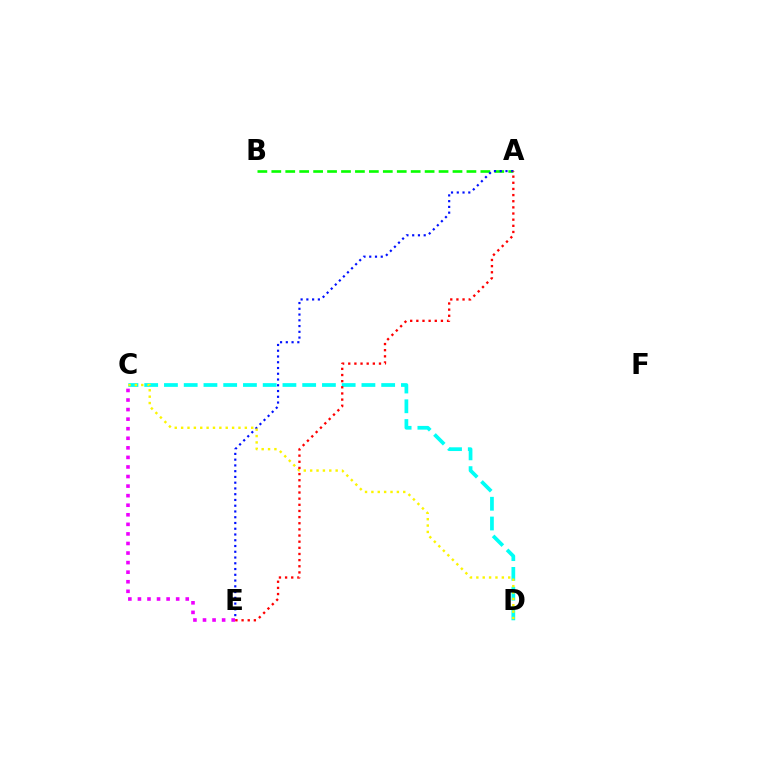{('C', 'D'): [{'color': '#00fff6', 'line_style': 'dashed', 'thickness': 2.68}, {'color': '#fcf500', 'line_style': 'dotted', 'thickness': 1.73}], ('A', 'B'): [{'color': '#08ff00', 'line_style': 'dashed', 'thickness': 1.89}], ('A', 'E'): [{'color': '#0010ff', 'line_style': 'dotted', 'thickness': 1.56}, {'color': '#ff0000', 'line_style': 'dotted', 'thickness': 1.67}], ('C', 'E'): [{'color': '#ee00ff', 'line_style': 'dotted', 'thickness': 2.6}]}